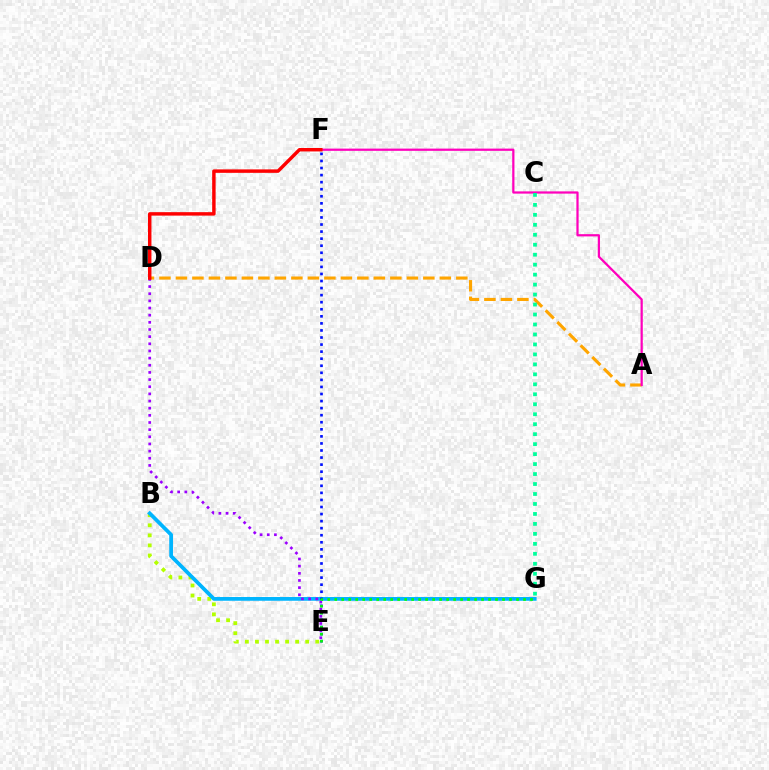{('B', 'E'): [{'color': '#b3ff00', 'line_style': 'dotted', 'thickness': 2.73}], ('A', 'D'): [{'color': '#ffa500', 'line_style': 'dashed', 'thickness': 2.24}], ('B', 'G'): [{'color': '#00b5ff', 'line_style': 'solid', 'thickness': 2.7}], ('A', 'F'): [{'color': '#ff00bd', 'line_style': 'solid', 'thickness': 1.61}], ('D', 'E'): [{'color': '#9b00ff', 'line_style': 'dotted', 'thickness': 1.94}], ('E', 'F'): [{'color': '#0010ff', 'line_style': 'dotted', 'thickness': 1.92}], ('D', 'F'): [{'color': '#ff0000', 'line_style': 'solid', 'thickness': 2.48}], ('E', 'G'): [{'color': '#08ff00', 'line_style': 'dotted', 'thickness': 1.9}], ('C', 'G'): [{'color': '#00ff9d', 'line_style': 'dotted', 'thickness': 2.71}]}